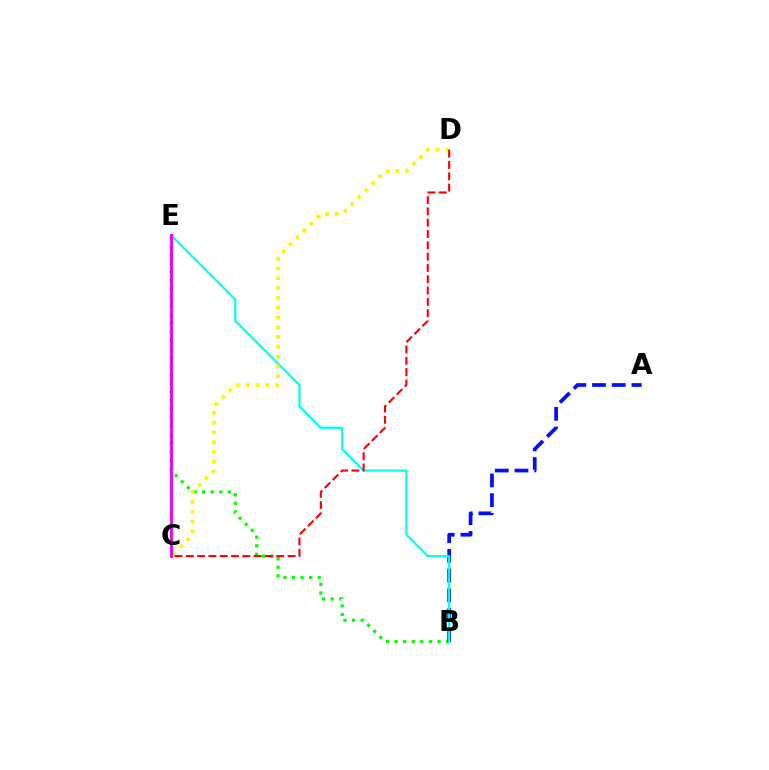{('B', 'E'): [{'color': '#08ff00', 'line_style': 'dotted', 'thickness': 2.33}, {'color': '#00fff6', 'line_style': 'solid', 'thickness': 1.59}], ('A', 'B'): [{'color': '#0010ff', 'line_style': 'dashed', 'thickness': 2.68}], ('C', 'D'): [{'color': '#fcf500', 'line_style': 'dotted', 'thickness': 2.66}, {'color': '#ff0000', 'line_style': 'dashed', 'thickness': 1.54}], ('C', 'E'): [{'color': '#ee00ff', 'line_style': 'solid', 'thickness': 2.08}]}